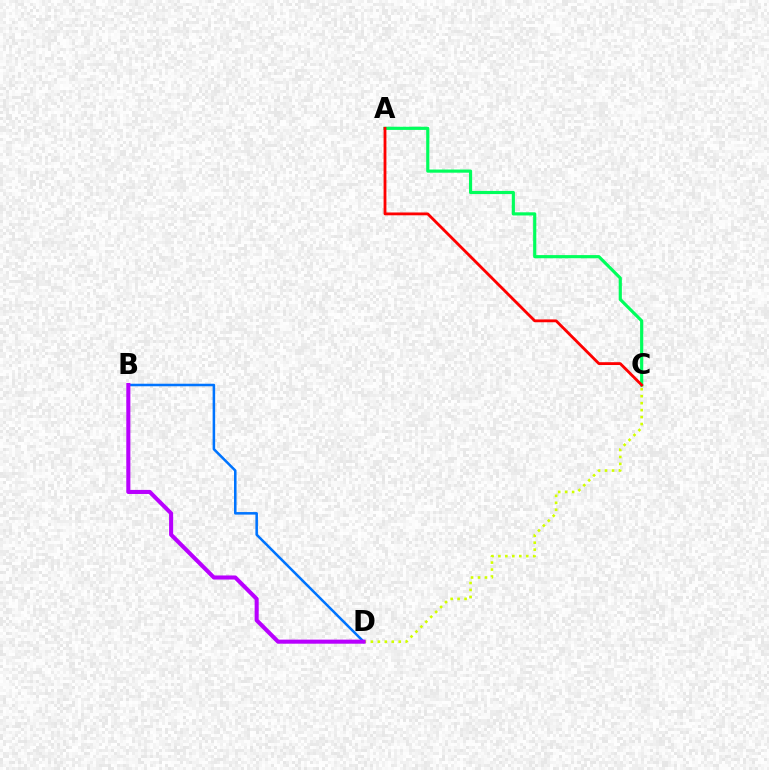{('C', 'D'): [{'color': '#d1ff00', 'line_style': 'dotted', 'thickness': 1.89}], ('A', 'C'): [{'color': '#00ff5c', 'line_style': 'solid', 'thickness': 2.27}, {'color': '#ff0000', 'line_style': 'solid', 'thickness': 2.03}], ('B', 'D'): [{'color': '#0074ff', 'line_style': 'solid', 'thickness': 1.83}, {'color': '#b900ff', 'line_style': 'solid', 'thickness': 2.93}]}